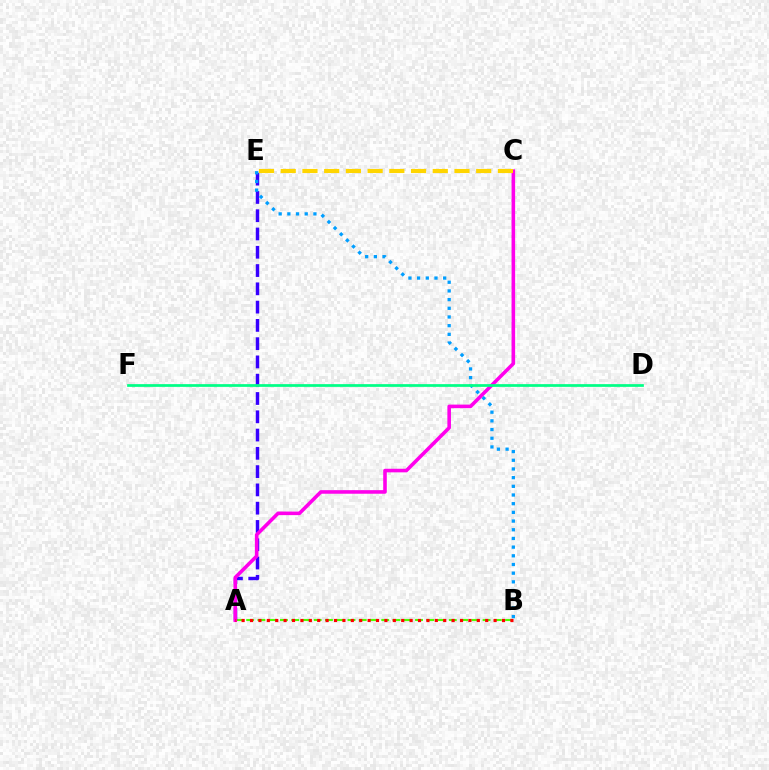{('A', 'B'): [{'color': '#4fff00', 'line_style': 'dashed', 'thickness': 1.53}, {'color': '#ff0000', 'line_style': 'dotted', 'thickness': 2.28}], ('A', 'E'): [{'color': '#3700ff', 'line_style': 'dashed', 'thickness': 2.48}], ('B', 'E'): [{'color': '#009eff', 'line_style': 'dotted', 'thickness': 2.36}], ('A', 'C'): [{'color': '#ff00ed', 'line_style': 'solid', 'thickness': 2.58}], ('D', 'F'): [{'color': '#00ff86', 'line_style': 'solid', 'thickness': 1.96}], ('C', 'E'): [{'color': '#ffd500', 'line_style': 'dashed', 'thickness': 2.95}]}